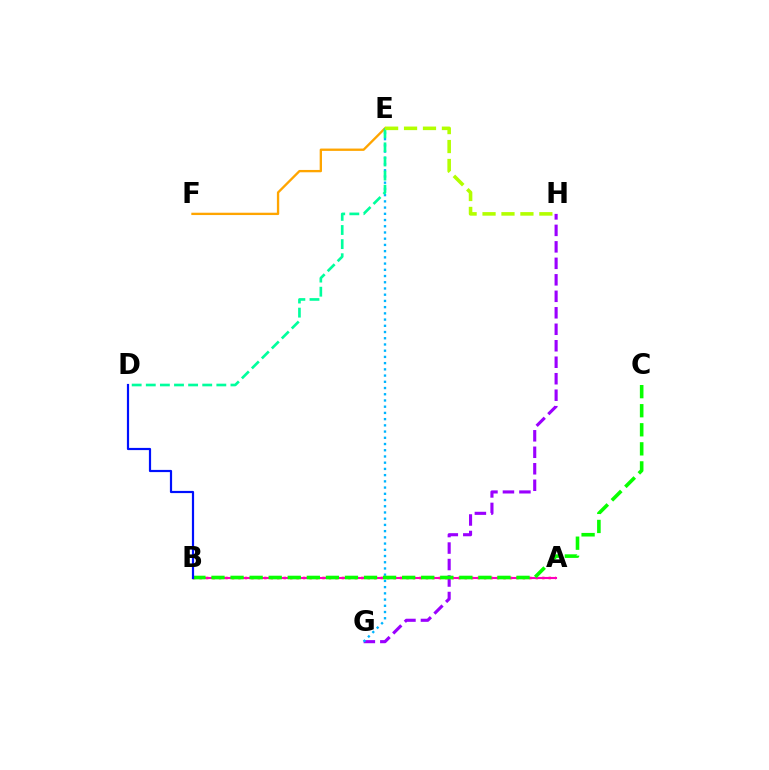{('G', 'H'): [{'color': '#9b00ff', 'line_style': 'dashed', 'thickness': 2.24}], ('E', 'F'): [{'color': '#ffa500', 'line_style': 'solid', 'thickness': 1.68}], ('A', 'B'): [{'color': '#ff0000', 'line_style': 'dotted', 'thickness': 1.76}, {'color': '#ff00bd', 'line_style': 'solid', 'thickness': 1.51}], ('E', 'G'): [{'color': '#00b5ff', 'line_style': 'dotted', 'thickness': 1.69}], ('D', 'E'): [{'color': '#00ff9d', 'line_style': 'dashed', 'thickness': 1.92}], ('E', 'H'): [{'color': '#b3ff00', 'line_style': 'dashed', 'thickness': 2.57}], ('B', 'C'): [{'color': '#08ff00', 'line_style': 'dashed', 'thickness': 2.59}], ('B', 'D'): [{'color': '#0010ff', 'line_style': 'solid', 'thickness': 1.58}]}